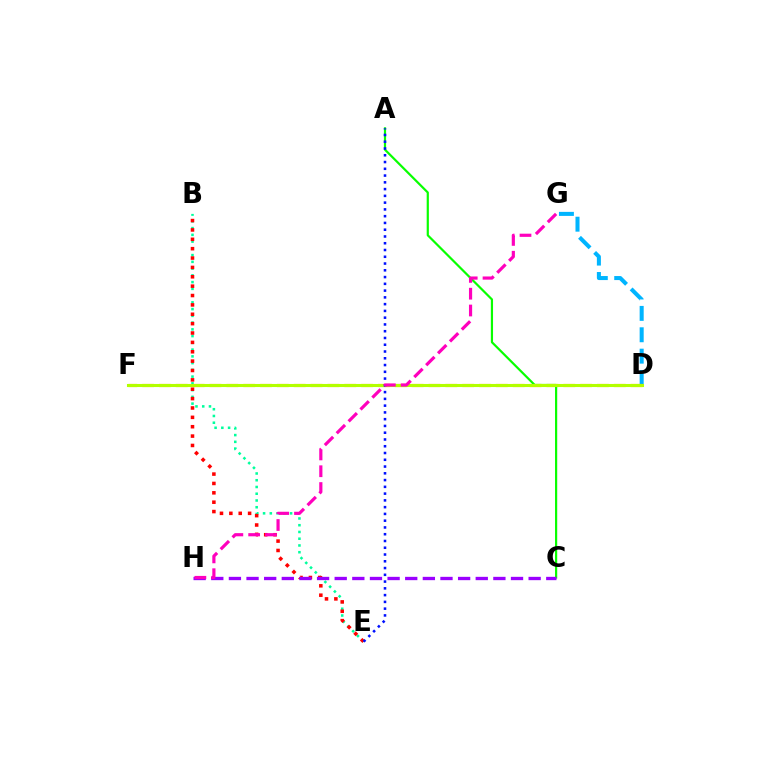{('D', 'G'): [{'color': '#00b5ff', 'line_style': 'dashed', 'thickness': 2.9}], ('D', 'F'): [{'color': '#ffa500', 'line_style': 'dashed', 'thickness': 2.29}, {'color': '#b3ff00', 'line_style': 'solid', 'thickness': 2.21}], ('A', 'C'): [{'color': '#08ff00', 'line_style': 'solid', 'thickness': 1.58}], ('B', 'E'): [{'color': '#00ff9d', 'line_style': 'dotted', 'thickness': 1.83}, {'color': '#ff0000', 'line_style': 'dotted', 'thickness': 2.55}], ('C', 'H'): [{'color': '#9b00ff', 'line_style': 'dashed', 'thickness': 2.4}], ('A', 'E'): [{'color': '#0010ff', 'line_style': 'dotted', 'thickness': 1.84}], ('G', 'H'): [{'color': '#ff00bd', 'line_style': 'dashed', 'thickness': 2.28}]}